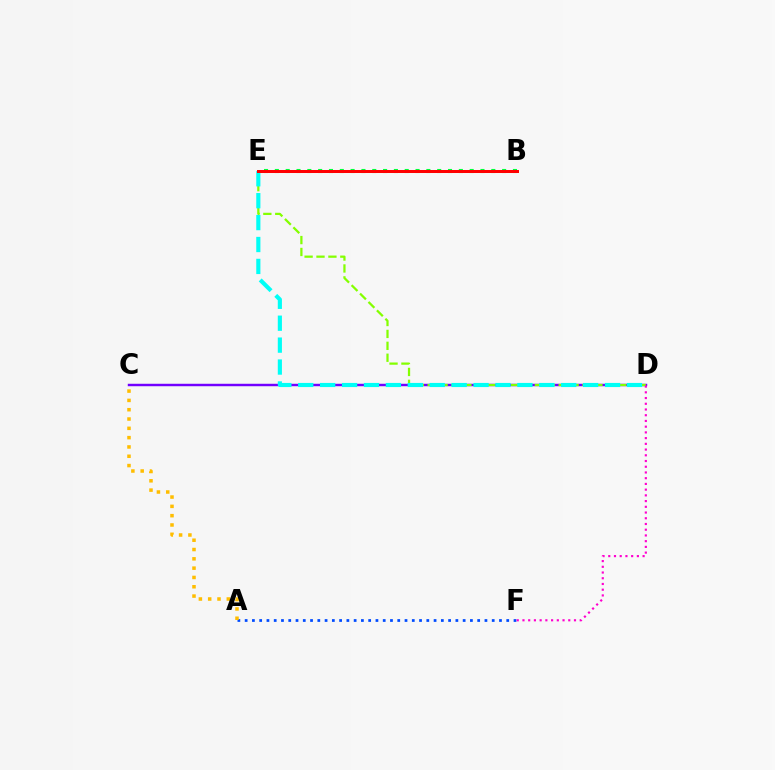{('C', 'D'): [{'color': '#7200ff', 'line_style': 'solid', 'thickness': 1.77}], ('A', 'F'): [{'color': '#004bff', 'line_style': 'dotted', 'thickness': 1.97}], ('D', 'E'): [{'color': '#84ff00', 'line_style': 'dashed', 'thickness': 1.62}, {'color': '#00fff6', 'line_style': 'dashed', 'thickness': 2.98}], ('B', 'E'): [{'color': '#00ff39', 'line_style': 'dotted', 'thickness': 2.94}, {'color': '#ff0000', 'line_style': 'solid', 'thickness': 2.16}], ('A', 'C'): [{'color': '#ffbd00', 'line_style': 'dotted', 'thickness': 2.53}], ('D', 'F'): [{'color': '#ff00cf', 'line_style': 'dotted', 'thickness': 1.56}]}